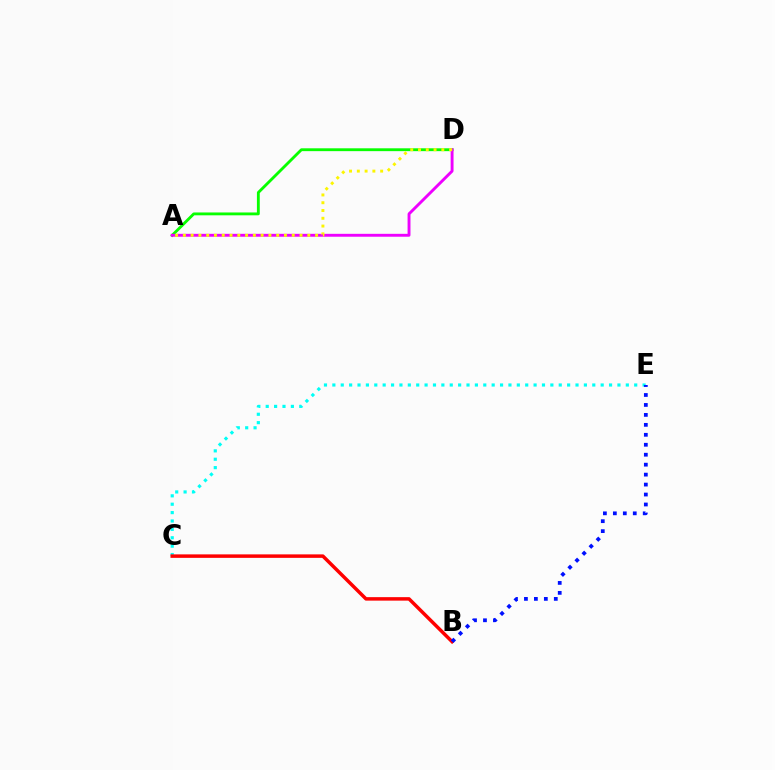{('A', 'D'): [{'color': '#08ff00', 'line_style': 'solid', 'thickness': 2.05}, {'color': '#ee00ff', 'line_style': 'solid', 'thickness': 2.09}, {'color': '#fcf500', 'line_style': 'dotted', 'thickness': 2.11}], ('C', 'E'): [{'color': '#00fff6', 'line_style': 'dotted', 'thickness': 2.28}], ('B', 'C'): [{'color': '#ff0000', 'line_style': 'solid', 'thickness': 2.5}], ('B', 'E'): [{'color': '#0010ff', 'line_style': 'dotted', 'thickness': 2.7}]}